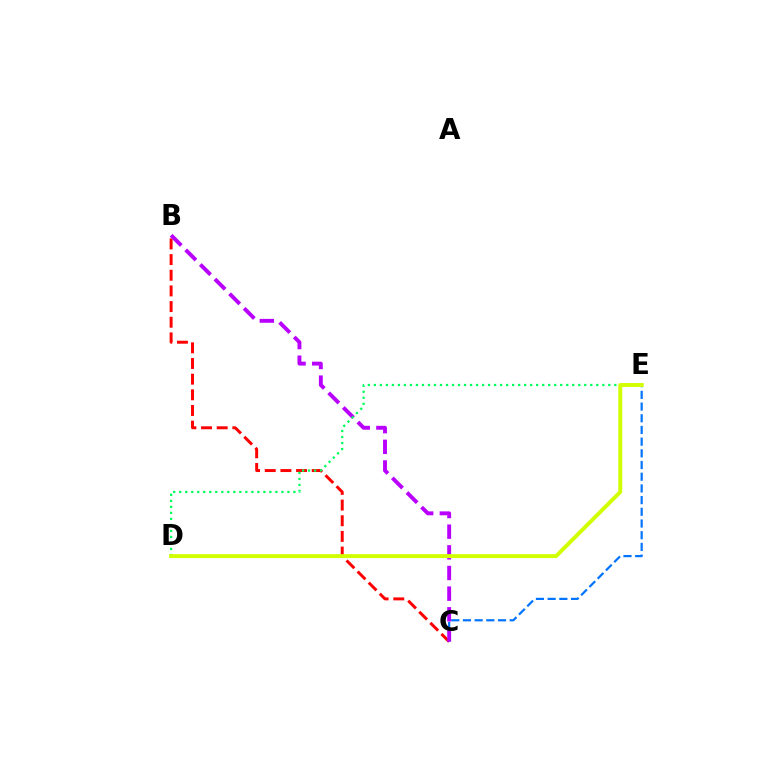{('B', 'C'): [{'color': '#ff0000', 'line_style': 'dashed', 'thickness': 2.13}, {'color': '#b900ff', 'line_style': 'dashed', 'thickness': 2.81}], ('C', 'E'): [{'color': '#0074ff', 'line_style': 'dashed', 'thickness': 1.59}], ('D', 'E'): [{'color': '#00ff5c', 'line_style': 'dotted', 'thickness': 1.63}, {'color': '#d1ff00', 'line_style': 'solid', 'thickness': 2.83}]}